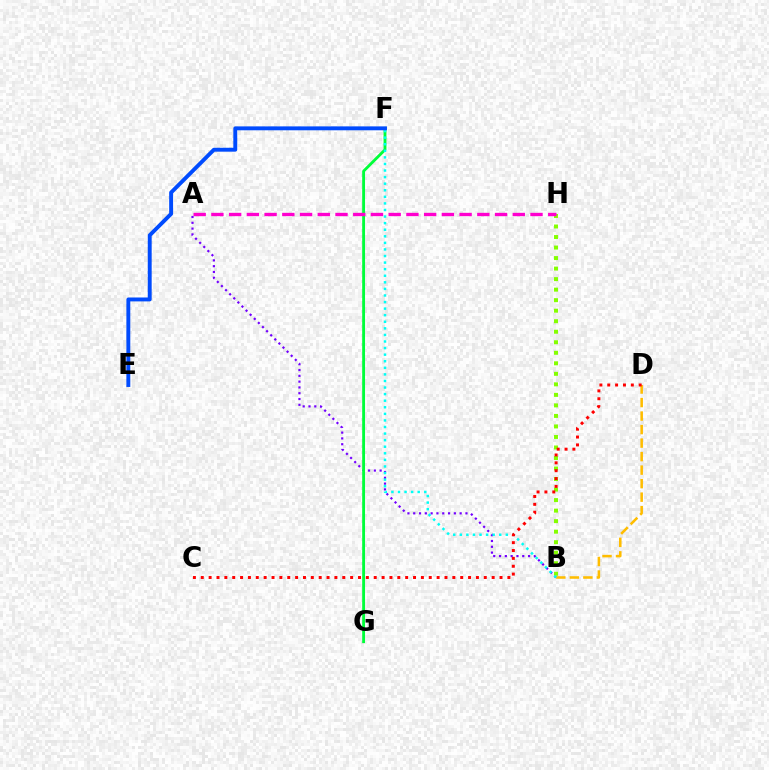{('A', 'B'): [{'color': '#7200ff', 'line_style': 'dotted', 'thickness': 1.58}], ('B', 'H'): [{'color': '#84ff00', 'line_style': 'dotted', 'thickness': 2.86}], ('F', 'G'): [{'color': '#00ff39', 'line_style': 'solid', 'thickness': 2.05}], ('B', 'D'): [{'color': '#ffbd00', 'line_style': 'dashed', 'thickness': 1.84}], ('B', 'F'): [{'color': '#00fff6', 'line_style': 'dotted', 'thickness': 1.79}], ('C', 'D'): [{'color': '#ff0000', 'line_style': 'dotted', 'thickness': 2.14}], ('A', 'H'): [{'color': '#ff00cf', 'line_style': 'dashed', 'thickness': 2.41}], ('E', 'F'): [{'color': '#004bff', 'line_style': 'solid', 'thickness': 2.81}]}